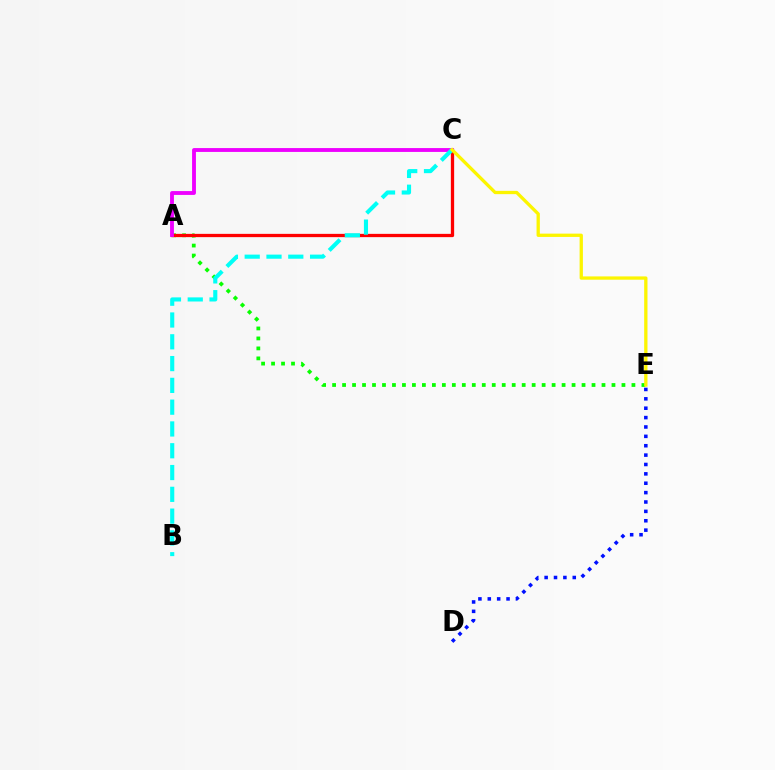{('A', 'E'): [{'color': '#08ff00', 'line_style': 'dotted', 'thickness': 2.71}], ('A', 'C'): [{'color': '#ff0000', 'line_style': 'solid', 'thickness': 2.36}, {'color': '#ee00ff', 'line_style': 'solid', 'thickness': 2.77}], ('B', 'C'): [{'color': '#00fff6', 'line_style': 'dashed', 'thickness': 2.96}], ('D', 'E'): [{'color': '#0010ff', 'line_style': 'dotted', 'thickness': 2.55}], ('C', 'E'): [{'color': '#fcf500', 'line_style': 'solid', 'thickness': 2.37}]}